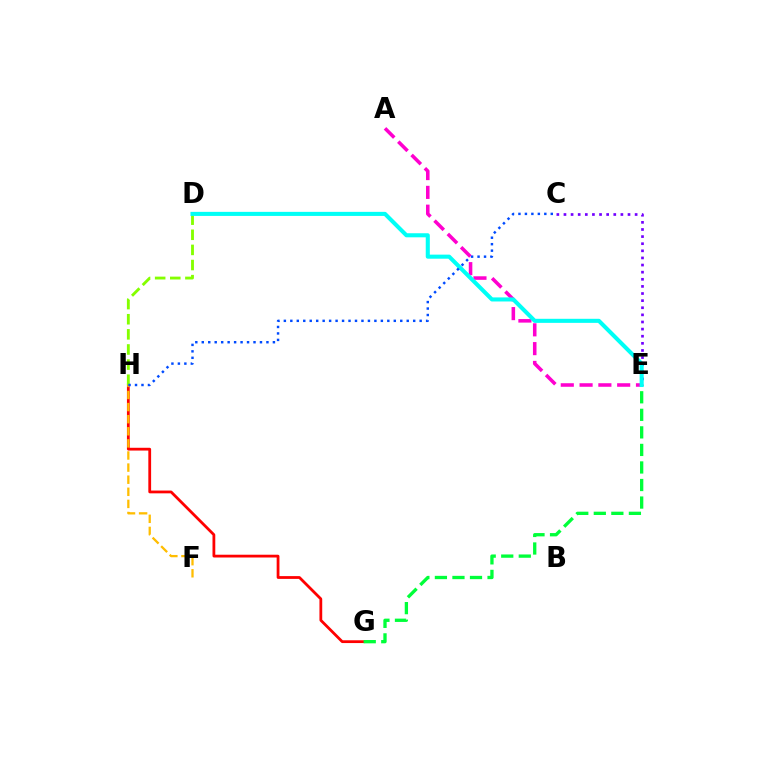{('G', 'H'): [{'color': '#ff0000', 'line_style': 'solid', 'thickness': 2.0}], ('C', 'E'): [{'color': '#7200ff', 'line_style': 'dotted', 'thickness': 1.93}], ('F', 'H'): [{'color': '#ffbd00', 'line_style': 'dashed', 'thickness': 1.64}], ('A', 'E'): [{'color': '#ff00cf', 'line_style': 'dashed', 'thickness': 2.55}], ('D', 'H'): [{'color': '#84ff00', 'line_style': 'dashed', 'thickness': 2.05}], ('E', 'G'): [{'color': '#00ff39', 'line_style': 'dashed', 'thickness': 2.38}], ('D', 'E'): [{'color': '#00fff6', 'line_style': 'solid', 'thickness': 2.93}], ('C', 'H'): [{'color': '#004bff', 'line_style': 'dotted', 'thickness': 1.76}]}